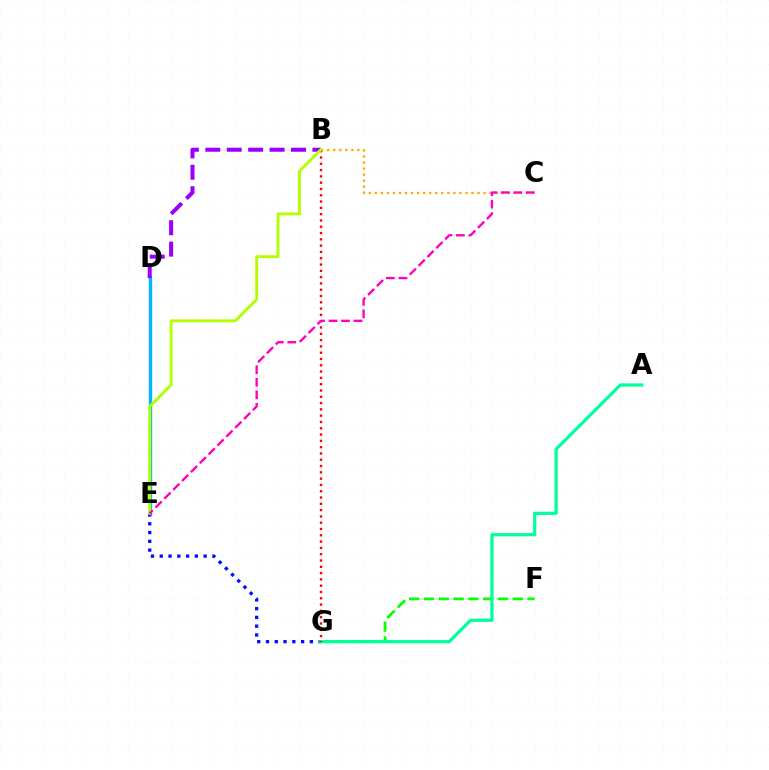{('D', 'E'): [{'color': '#00b5ff', 'line_style': 'solid', 'thickness': 2.46}], ('F', 'G'): [{'color': '#08ff00', 'line_style': 'dashed', 'thickness': 2.01}], ('E', 'G'): [{'color': '#0010ff', 'line_style': 'dotted', 'thickness': 2.38}], ('B', 'C'): [{'color': '#ffa500', 'line_style': 'dotted', 'thickness': 1.64}], ('B', 'D'): [{'color': '#9b00ff', 'line_style': 'dashed', 'thickness': 2.91}], ('A', 'G'): [{'color': '#00ff9d', 'line_style': 'solid', 'thickness': 2.33}], ('B', 'G'): [{'color': '#ff0000', 'line_style': 'dotted', 'thickness': 1.71}], ('B', 'E'): [{'color': '#b3ff00', 'line_style': 'solid', 'thickness': 2.08}], ('C', 'E'): [{'color': '#ff00bd', 'line_style': 'dashed', 'thickness': 1.7}]}